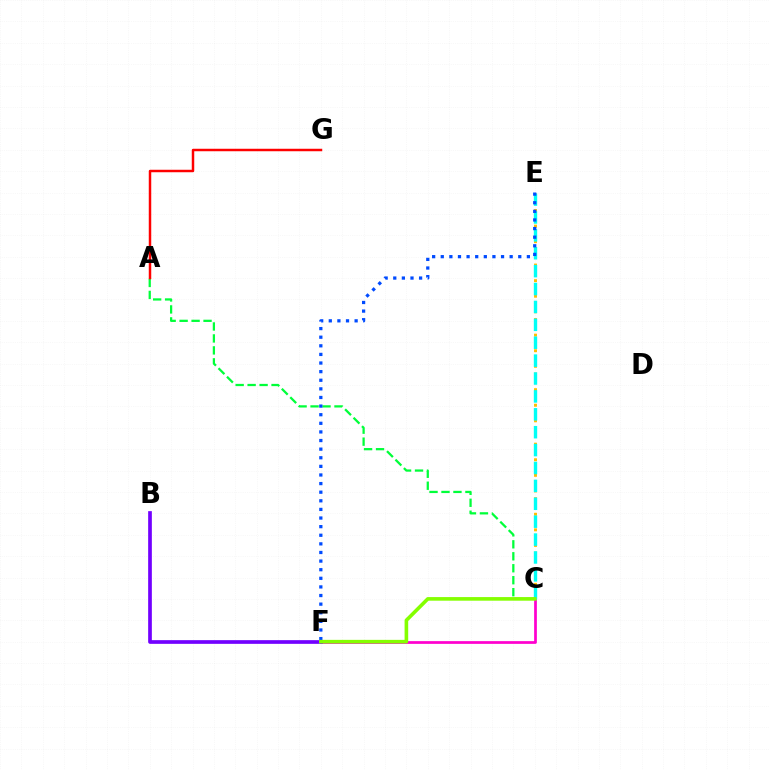{('A', 'C'): [{'color': '#00ff39', 'line_style': 'dashed', 'thickness': 1.63}], ('C', 'F'): [{'color': '#ff00cf', 'line_style': 'solid', 'thickness': 1.96}, {'color': '#84ff00', 'line_style': 'solid', 'thickness': 2.6}], ('C', 'E'): [{'color': '#ffbd00', 'line_style': 'dotted', 'thickness': 2.12}, {'color': '#00fff6', 'line_style': 'dashed', 'thickness': 2.43}], ('A', 'G'): [{'color': '#ff0000', 'line_style': 'solid', 'thickness': 1.78}], ('E', 'F'): [{'color': '#004bff', 'line_style': 'dotted', 'thickness': 2.34}], ('B', 'F'): [{'color': '#7200ff', 'line_style': 'solid', 'thickness': 2.65}]}